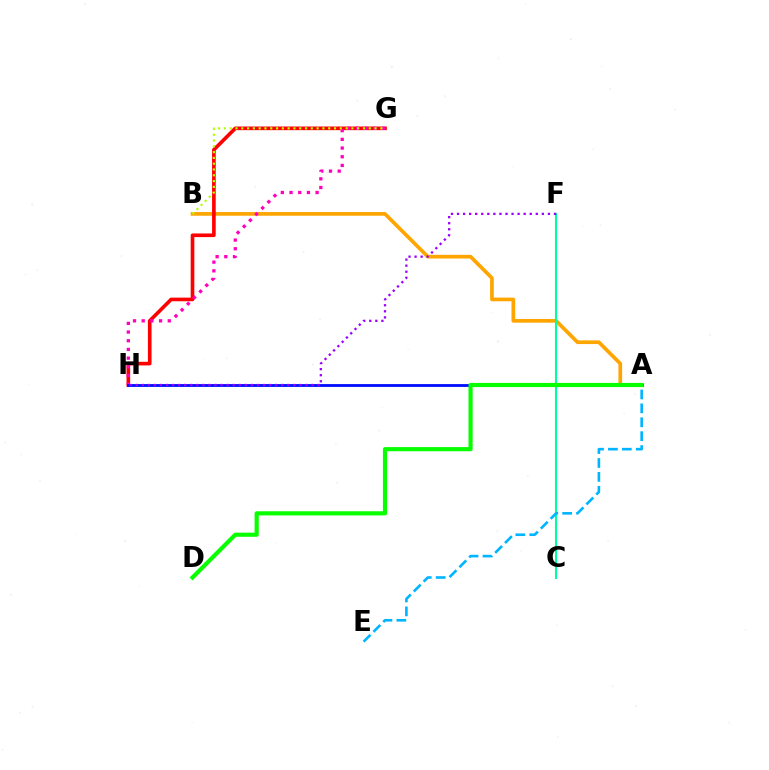{('A', 'B'): [{'color': '#ffa500', 'line_style': 'solid', 'thickness': 2.66}], ('C', 'F'): [{'color': '#00ff9d', 'line_style': 'solid', 'thickness': 1.53}], ('G', 'H'): [{'color': '#ff0000', 'line_style': 'solid', 'thickness': 2.62}, {'color': '#ff00bd', 'line_style': 'dotted', 'thickness': 2.36}], ('A', 'H'): [{'color': '#0010ff', 'line_style': 'solid', 'thickness': 2.04}], ('A', 'E'): [{'color': '#00b5ff', 'line_style': 'dashed', 'thickness': 1.89}], ('B', 'G'): [{'color': '#b3ff00', 'line_style': 'dotted', 'thickness': 1.57}], ('A', 'D'): [{'color': '#08ff00', 'line_style': 'solid', 'thickness': 2.99}], ('F', 'H'): [{'color': '#9b00ff', 'line_style': 'dotted', 'thickness': 1.65}]}